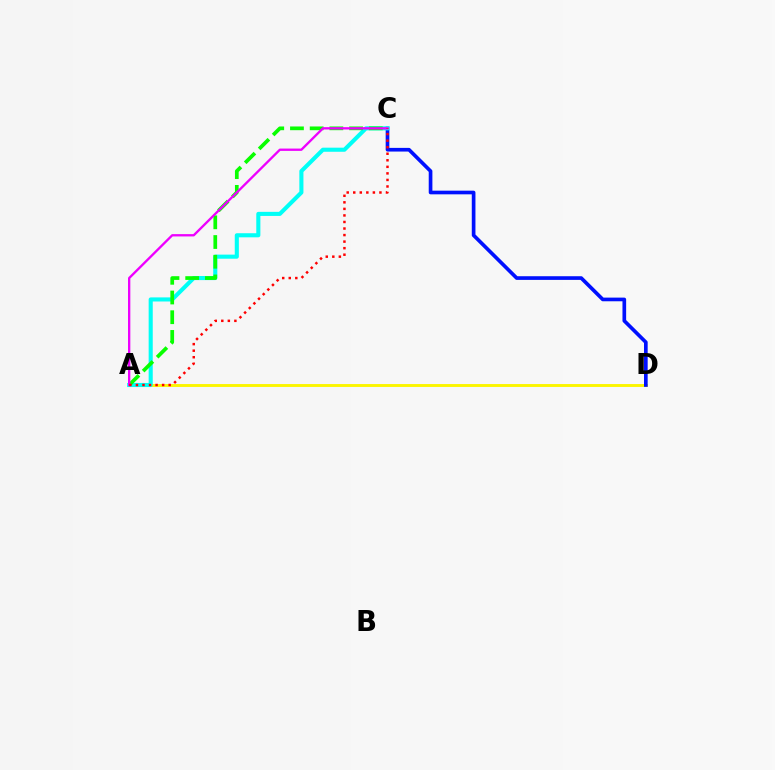{('A', 'D'): [{'color': '#fcf500', 'line_style': 'solid', 'thickness': 2.09}], ('C', 'D'): [{'color': '#0010ff', 'line_style': 'solid', 'thickness': 2.64}], ('A', 'C'): [{'color': '#00fff6', 'line_style': 'solid', 'thickness': 2.95}, {'color': '#08ff00', 'line_style': 'dashed', 'thickness': 2.68}, {'color': '#ee00ff', 'line_style': 'solid', 'thickness': 1.67}, {'color': '#ff0000', 'line_style': 'dotted', 'thickness': 1.78}]}